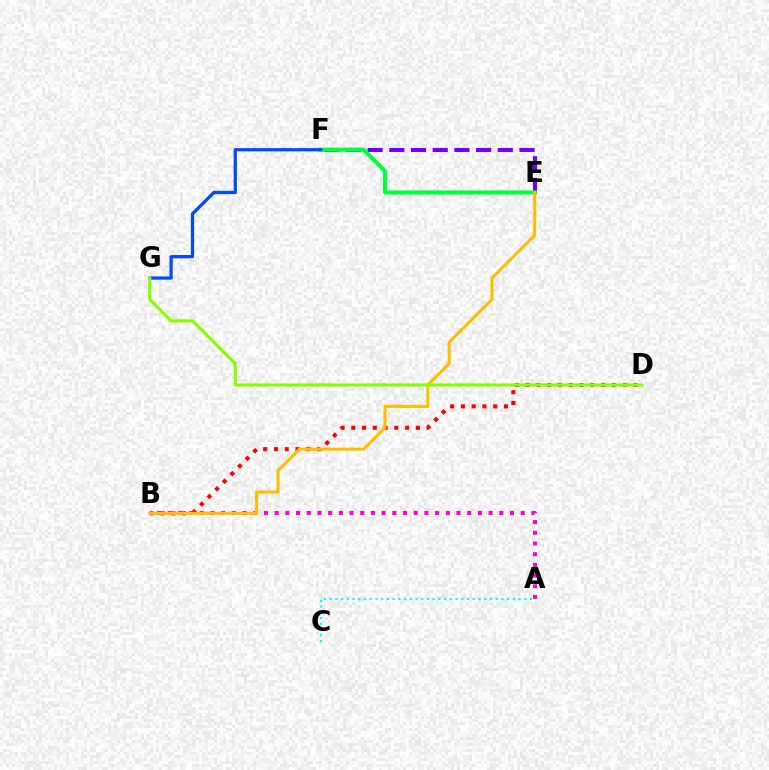{('A', 'B'): [{'color': '#ff00cf', 'line_style': 'dotted', 'thickness': 2.91}], ('E', 'F'): [{'color': '#7200ff', 'line_style': 'dashed', 'thickness': 2.95}, {'color': '#00ff39', 'line_style': 'solid', 'thickness': 2.93}], ('B', 'D'): [{'color': '#ff0000', 'line_style': 'dotted', 'thickness': 2.93}], ('B', 'E'): [{'color': '#ffbd00', 'line_style': 'solid', 'thickness': 2.19}], ('F', 'G'): [{'color': '#004bff', 'line_style': 'solid', 'thickness': 2.34}], ('D', 'G'): [{'color': '#84ff00', 'line_style': 'solid', 'thickness': 2.24}], ('A', 'C'): [{'color': '#00fff6', 'line_style': 'dotted', 'thickness': 1.56}]}